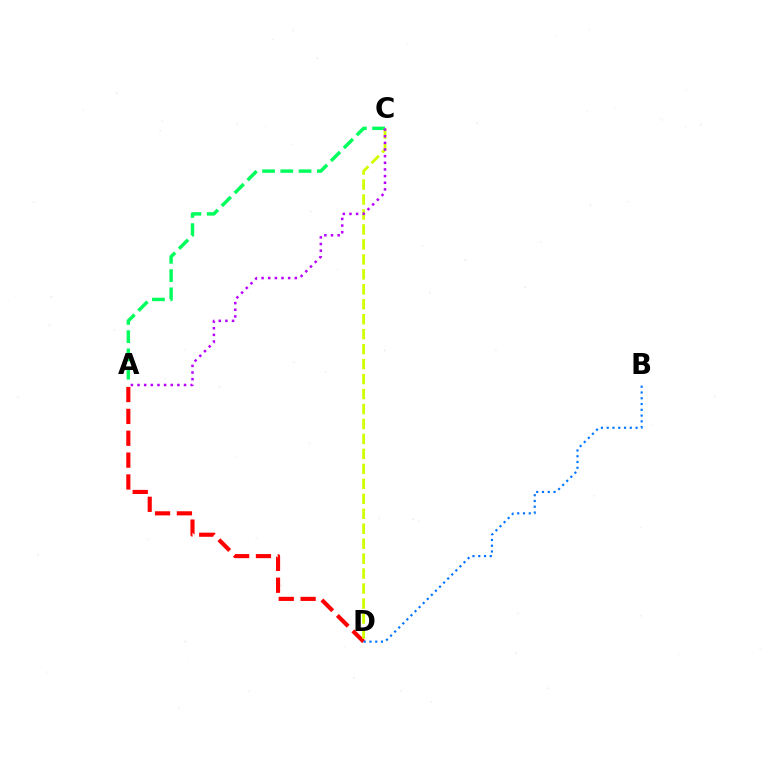{('A', 'D'): [{'color': '#ff0000', 'line_style': 'dashed', 'thickness': 2.97}], ('A', 'C'): [{'color': '#00ff5c', 'line_style': 'dashed', 'thickness': 2.48}, {'color': '#b900ff', 'line_style': 'dotted', 'thickness': 1.81}], ('B', 'D'): [{'color': '#0074ff', 'line_style': 'dotted', 'thickness': 1.57}], ('C', 'D'): [{'color': '#d1ff00', 'line_style': 'dashed', 'thickness': 2.03}]}